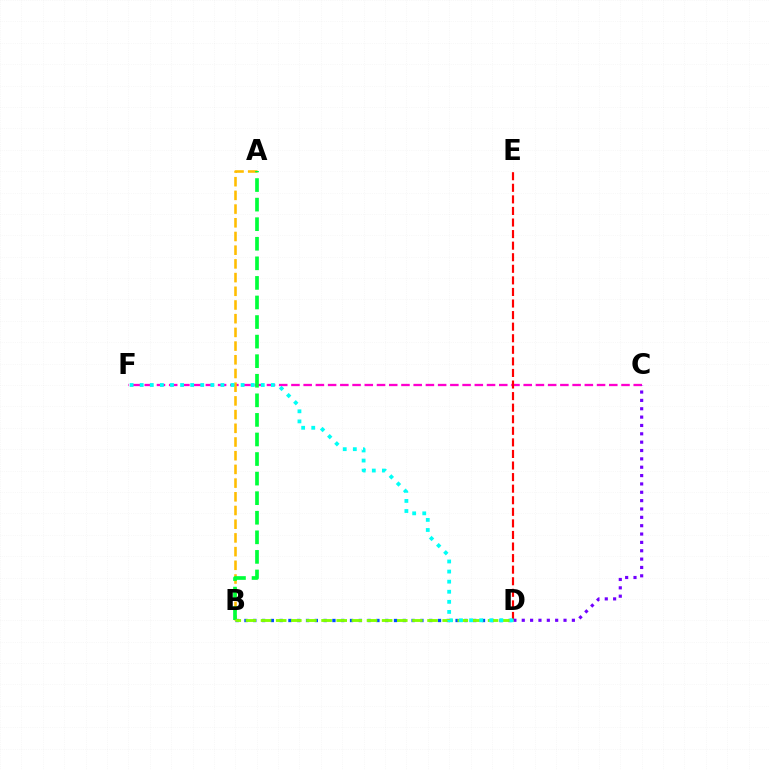{('C', 'F'): [{'color': '#ff00cf', 'line_style': 'dashed', 'thickness': 1.66}], ('D', 'E'): [{'color': '#ff0000', 'line_style': 'dashed', 'thickness': 1.57}], ('B', 'D'): [{'color': '#004bff', 'line_style': 'dotted', 'thickness': 2.39}, {'color': '#84ff00', 'line_style': 'dashed', 'thickness': 2.06}], ('A', 'B'): [{'color': '#ffbd00', 'line_style': 'dashed', 'thickness': 1.86}, {'color': '#00ff39', 'line_style': 'dashed', 'thickness': 2.66}], ('C', 'D'): [{'color': '#7200ff', 'line_style': 'dotted', 'thickness': 2.27}], ('D', 'F'): [{'color': '#00fff6', 'line_style': 'dotted', 'thickness': 2.74}]}